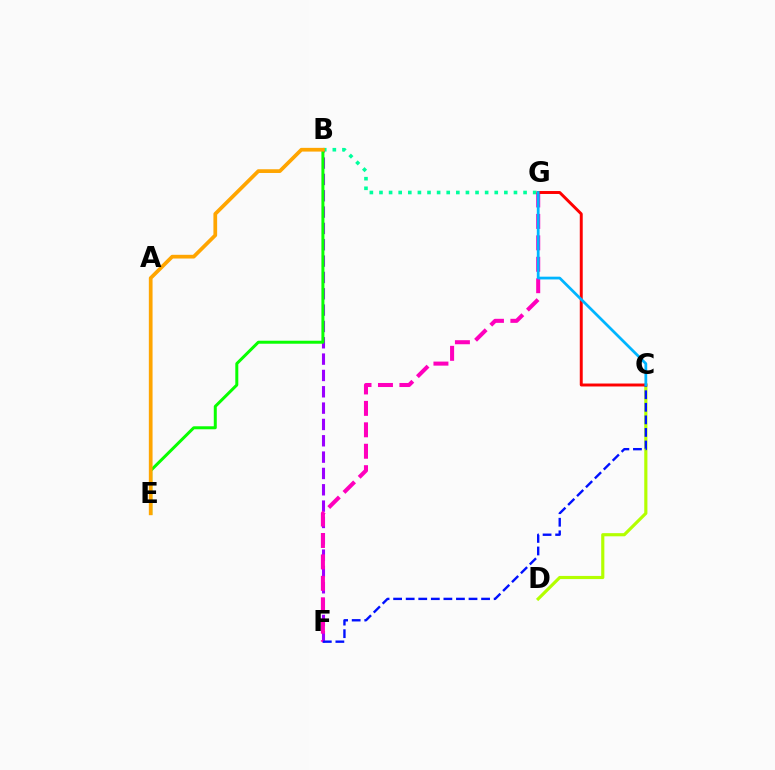{('B', 'G'): [{'color': '#00ff9d', 'line_style': 'dotted', 'thickness': 2.61}], ('B', 'F'): [{'color': '#9b00ff', 'line_style': 'dashed', 'thickness': 2.22}], ('B', 'E'): [{'color': '#08ff00', 'line_style': 'solid', 'thickness': 2.16}, {'color': '#ffa500', 'line_style': 'solid', 'thickness': 2.68}], ('C', 'D'): [{'color': '#b3ff00', 'line_style': 'solid', 'thickness': 2.27}], ('F', 'G'): [{'color': '#ff00bd', 'line_style': 'dashed', 'thickness': 2.91}], ('C', 'G'): [{'color': '#ff0000', 'line_style': 'solid', 'thickness': 2.12}, {'color': '#00b5ff', 'line_style': 'solid', 'thickness': 1.98}], ('C', 'F'): [{'color': '#0010ff', 'line_style': 'dashed', 'thickness': 1.71}]}